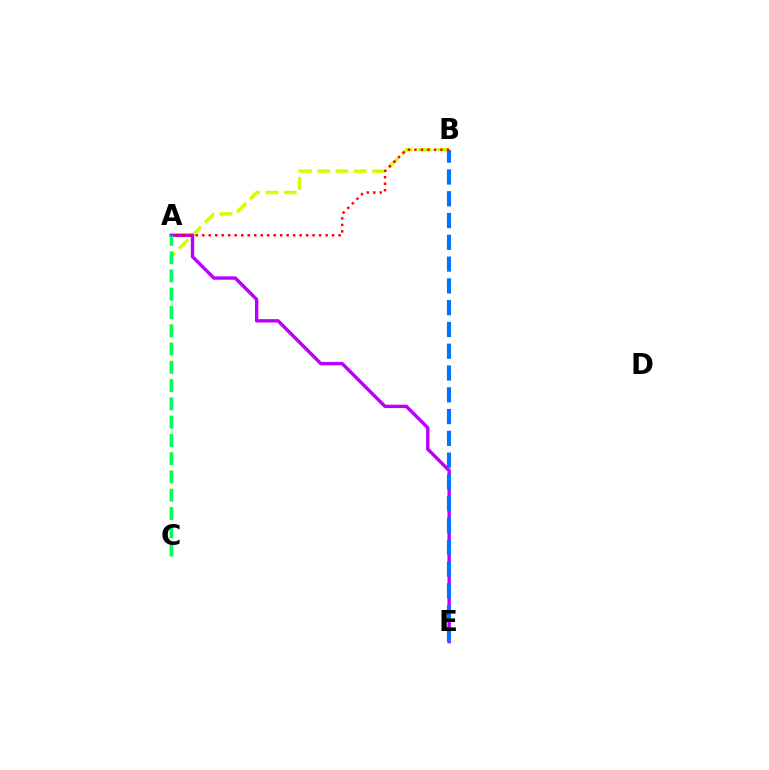{('B', 'C'): [{'color': '#d1ff00', 'line_style': 'dashed', 'thickness': 2.48}], ('A', 'E'): [{'color': '#b900ff', 'line_style': 'solid', 'thickness': 2.44}], ('B', 'E'): [{'color': '#0074ff', 'line_style': 'dashed', 'thickness': 2.96}], ('A', 'C'): [{'color': '#00ff5c', 'line_style': 'dashed', 'thickness': 2.48}], ('A', 'B'): [{'color': '#ff0000', 'line_style': 'dotted', 'thickness': 1.76}]}